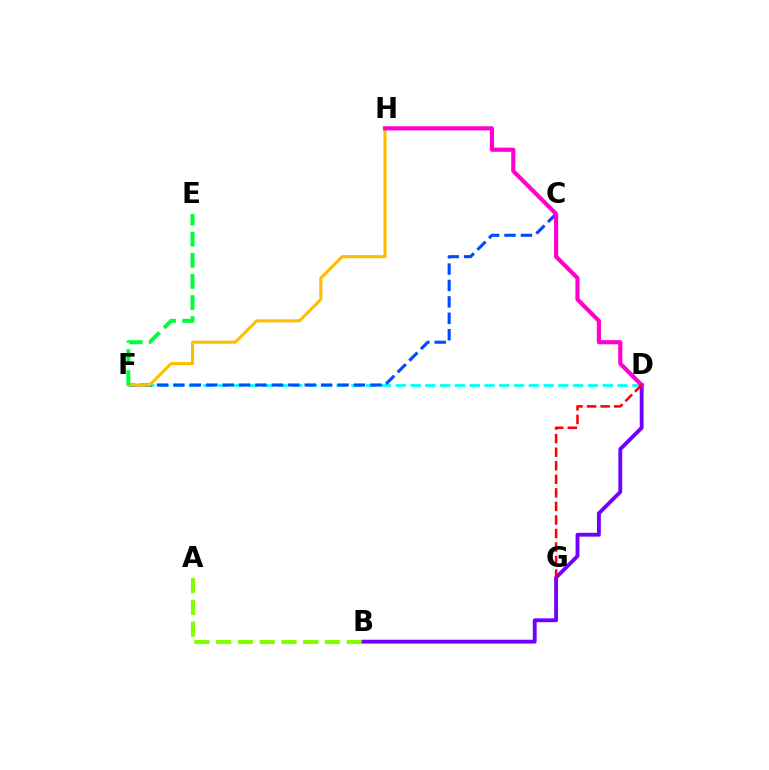{('D', 'F'): [{'color': '#00fff6', 'line_style': 'dashed', 'thickness': 2.01}], ('C', 'F'): [{'color': '#004bff', 'line_style': 'dashed', 'thickness': 2.23}], ('F', 'H'): [{'color': '#ffbd00', 'line_style': 'solid', 'thickness': 2.22}], ('E', 'F'): [{'color': '#00ff39', 'line_style': 'dashed', 'thickness': 2.87}], ('A', 'B'): [{'color': '#84ff00', 'line_style': 'dashed', 'thickness': 2.96}], ('B', 'D'): [{'color': '#7200ff', 'line_style': 'solid', 'thickness': 2.78}], ('D', 'H'): [{'color': '#ff00cf', 'line_style': 'solid', 'thickness': 2.99}], ('D', 'G'): [{'color': '#ff0000', 'line_style': 'dashed', 'thickness': 1.84}]}